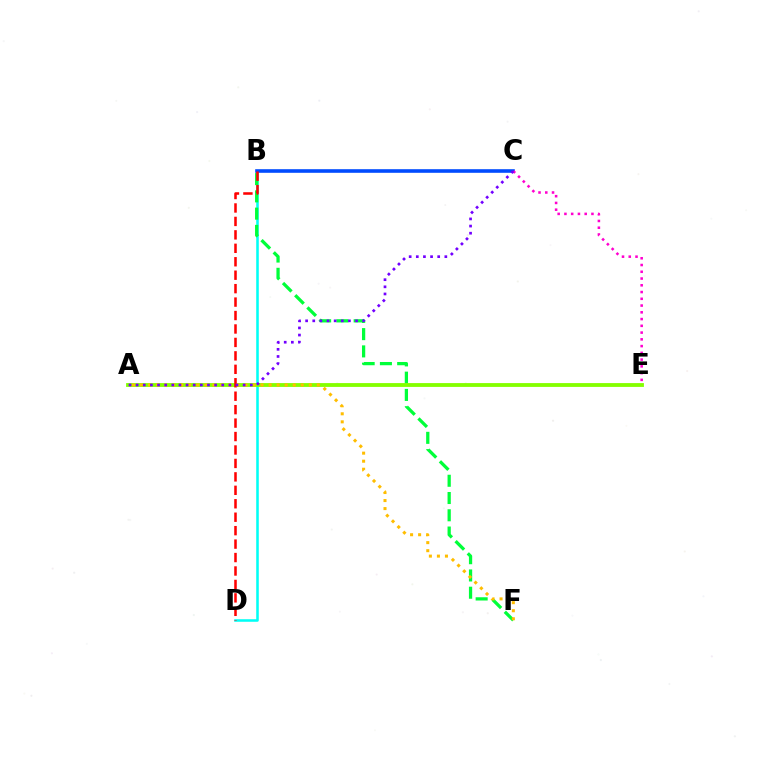{('B', 'D'): [{'color': '#00fff6', 'line_style': 'solid', 'thickness': 1.84}, {'color': '#ff0000', 'line_style': 'dashed', 'thickness': 1.83}], ('B', 'F'): [{'color': '#00ff39', 'line_style': 'dashed', 'thickness': 2.34}], ('A', 'E'): [{'color': '#84ff00', 'line_style': 'solid', 'thickness': 2.75}], ('B', 'C'): [{'color': '#004bff', 'line_style': 'solid', 'thickness': 2.59}], ('C', 'E'): [{'color': '#ff00cf', 'line_style': 'dotted', 'thickness': 1.84}], ('A', 'F'): [{'color': '#ffbd00', 'line_style': 'dotted', 'thickness': 2.18}], ('A', 'C'): [{'color': '#7200ff', 'line_style': 'dotted', 'thickness': 1.94}]}